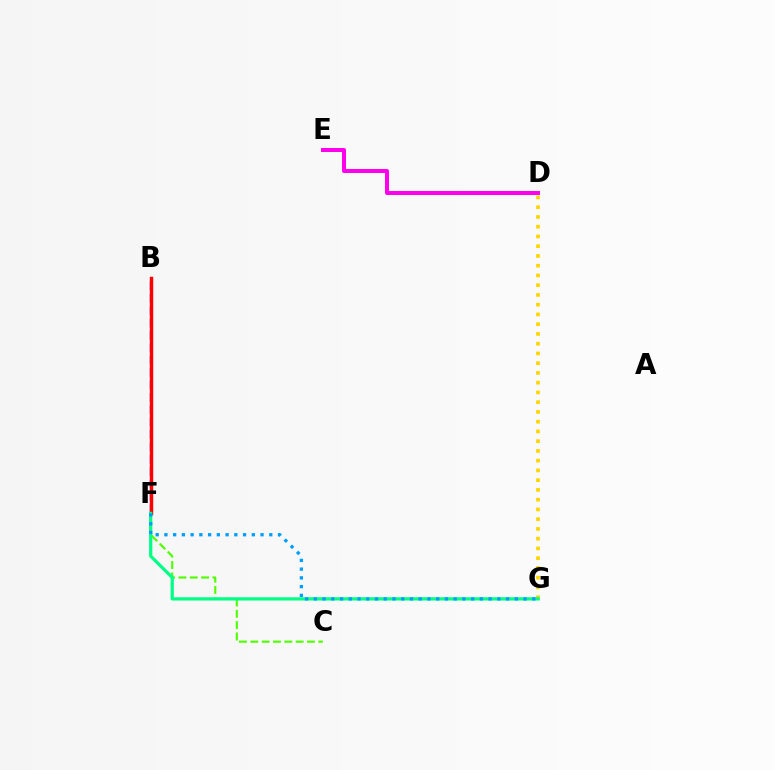{('B', 'F'): [{'color': '#3700ff', 'line_style': 'dashed', 'thickness': 1.68}, {'color': '#ff0000', 'line_style': 'solid', 'thickness': 2.47}], ('C', 'F'): [{'color': '#4fff00', 'line_style': 'dashed', 'thickness': 1.54}], ('D', 'G'): [{'color': '#ffd500', 'line_style': 'dotted', 'thickness': 2.65}], ('F', 'G'): [{'color': '#00ff86', 'line_style': 'solid', 'thickness': 2.33}, {'color': '#009eff', 'line_style': 'dotted', 'thickness': 2.37}], ('D', 'E'): [{'color': '#ff00ed', 'line_style': 'solid', 'thickness': 2.88}]}